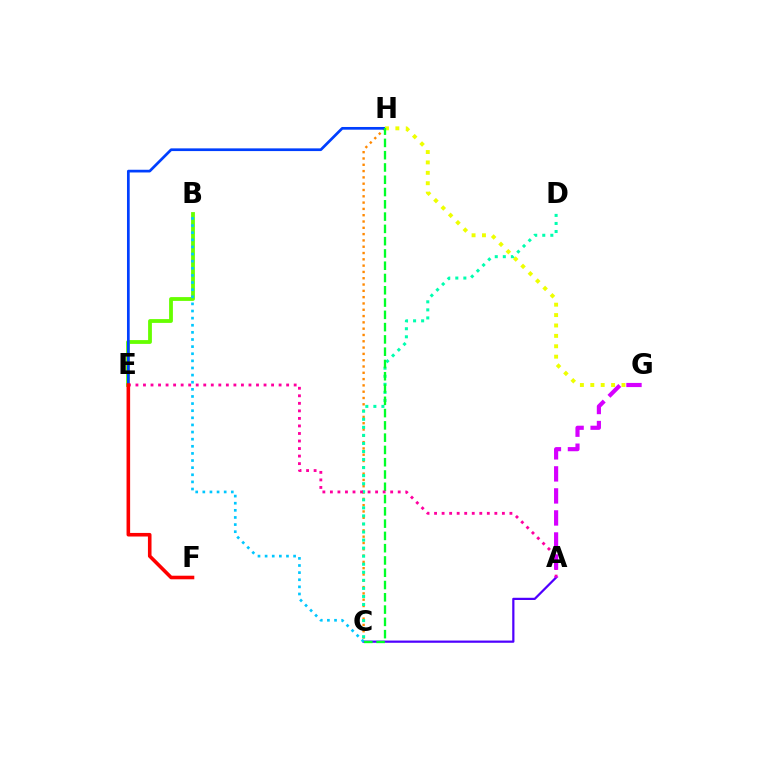{('C', 'H'): [{'color': '#ff8800', 'line_style': 'dotted', 'thickness': 1.71}, {'color': '#00ff27', 'line_style': 'dashed', 'thickness': 1.67}], ('C', 'D'): [{'color': '#00ffaf', 'line_style': 'dotted', 'thickness': 2.19}], ('A', 'C'): [{'color': '#4f00ff', 'line_style': 'solid', 'thickness': 1.6}], ('B', 'E'): [{'color': '#66ff00', 'line_style': 'solid', 'thickness': 2.74}], ('E', 'H'): [{'color': '#003fff', 'line_style': 'solid', 'thickness': 1.95}], ('G', 'H'): [{'color': '#eeff00', 'line_style': 'dotted', 'thickness': 2.82}], ('A', 'E'): [{'color': '#ff00a0', 'line_style': 'dotted', 'thickness': 2.05}], ('E', 'F'): [{'color': '#ff0000', 'line_style': 'solid', 'thickness': 2.58}], ('B', 'C'): [{'color': '#00c7ff', 'line_style': 'dotted', 'thickness': 1.93}], ('A', 'G'): [{'color': '#d600ff', 'line_style': 'dashed', 'thickness': 2.99}]}